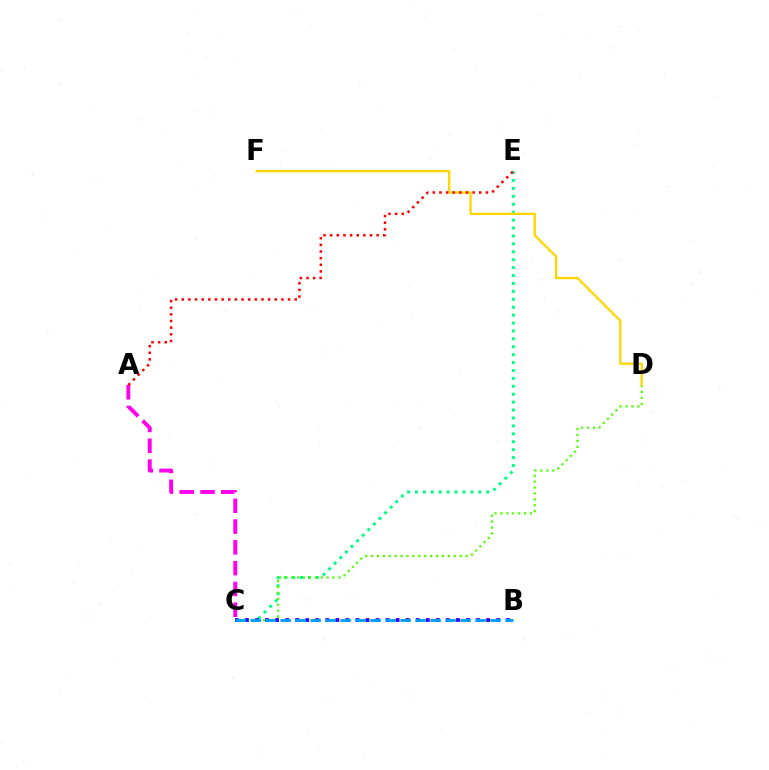{('C', 'E'): [{'color': '#00ff86', 'line_style': 'dotted', 'thickness': 2.15}], ('C', 'D'): [{'color': '#4fff00', 'line_style': 'dotted', 'thickness': 1.61}], ('B', 'C'): [{'color': '#3700ff', 'line_style': 'dotted', 'thickness': 2.73}, {'color': '#009eff', 'line_style': 'dashed', 'thickness': 2.04}], ('D', 'F'): [{'color': '#ffd500', 'line_style': 'solid', 'thickness': 1.65}], ('A', 'C'): [{'color': '#ff00ed', 'line_style': 'dashed', 'thickness': 2.82}], ('A', 'E'): [{'color': '#ff0000', 'line_style': 'dotted', 'thickness': 1.8}]}